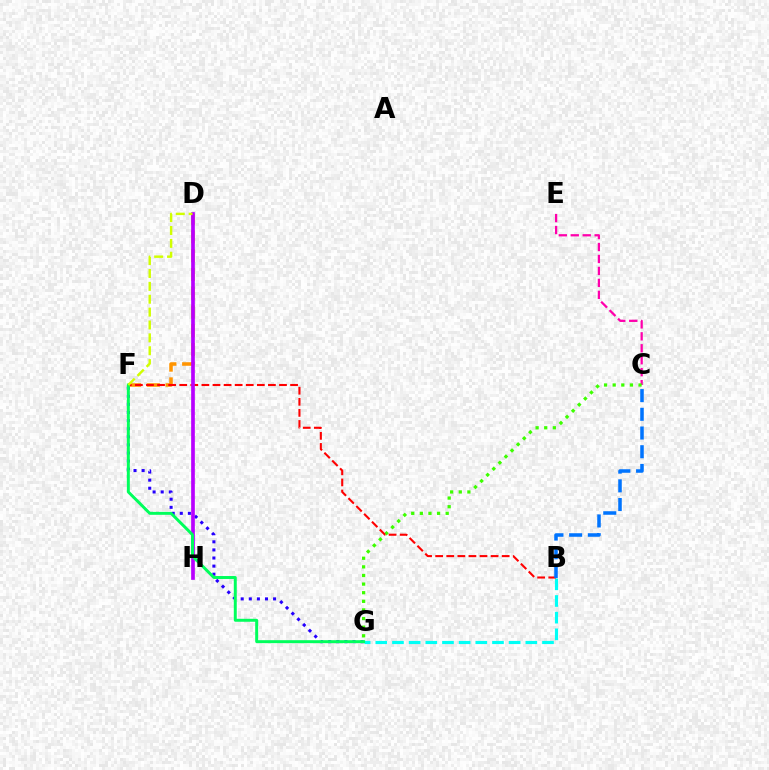{('B', 'G'): [{'color': '#00fff6', 'line_style': 'dashed', 'thickness': 2.26}], ('F', 'G'): [{'color': '#2500ff', 'line_style': 'dotted', 'thickness': 2.2}, {'color': '#00ff5c', 'line_style': 'solid', 'thickness': 2.13}], ('C', 'E'): [{'color': '#ff00ac', 'line_style': 'dashed', 'thickness': 1.62}], ('D', 'F'): [{'color': '#ff9400', 'line_style': 'dashed', 'thickness': 2.55}, {'color': '#d1ff00', 'line_style': 'dashed', 'thickness': 1.75}], ('C', 'G'): [{'color': '#3dff00', 'line_style': 'dotted', 'thickness': 2.34}], ('B', 'F'): [{'color': '#ff0000', 'line_style': 'dashed', 'thickness': 1.51}], ('D', 'H'): [{'color': '#b900ff', 'line_style': 'solid', 'thickness': 2.65}], ('B', 'C'): [{'color': '#0074ff', 'line_style': 'dashed', 'thickness': 2.54}]}